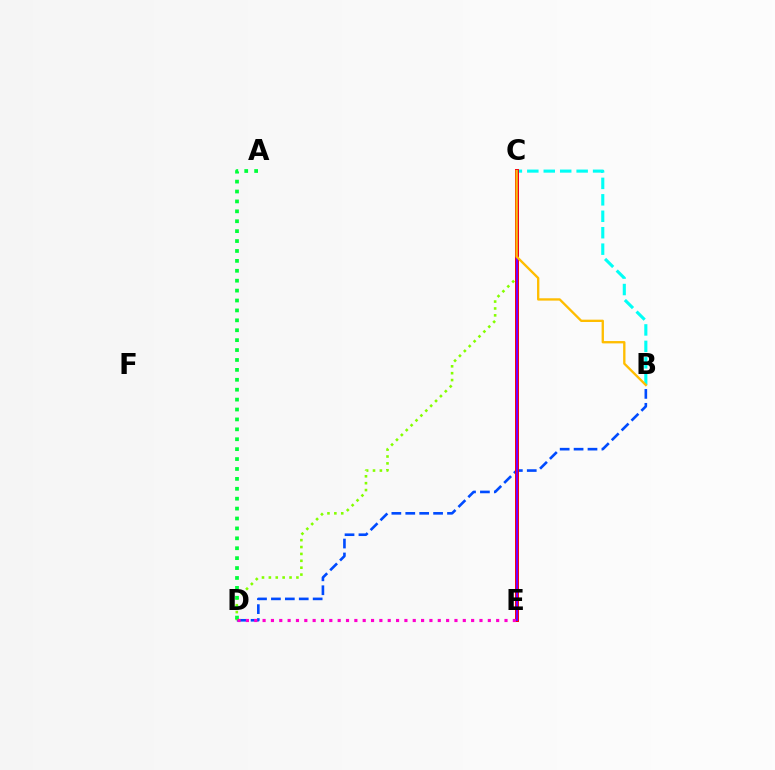{('B', 'D'): [{'color': '#004bff', 'line_style': 'dashed', 'thickness': 1.89}], ('C', 'D'): [{'color': '#84ff00', 'line_style': 'dotted', 'thickness': 1.87}], ('B', 'C'): [{'color': '#00fff6', 'line_style': 'dashed', 'thickness': 2.23}, {'color': '#ffbd00', 'line_style': 'solid', 'thickness': 1.68}], ('C', 'E'): [{'color': '#ff0000', 'line_style': 'solid', 'thickness': 2.84}, {'color': '#7200ff', 'line_style': 'solid', 'thickness': 1.52}], ('A', 'D'): [{'color': '#00ff39', 'line_style': 'dotted', 'thickness': 2.69}], ('D', 'E'): [{'color': '#ff00cf', 'line_style': 'dotted', 'thickness': 2.27}]}